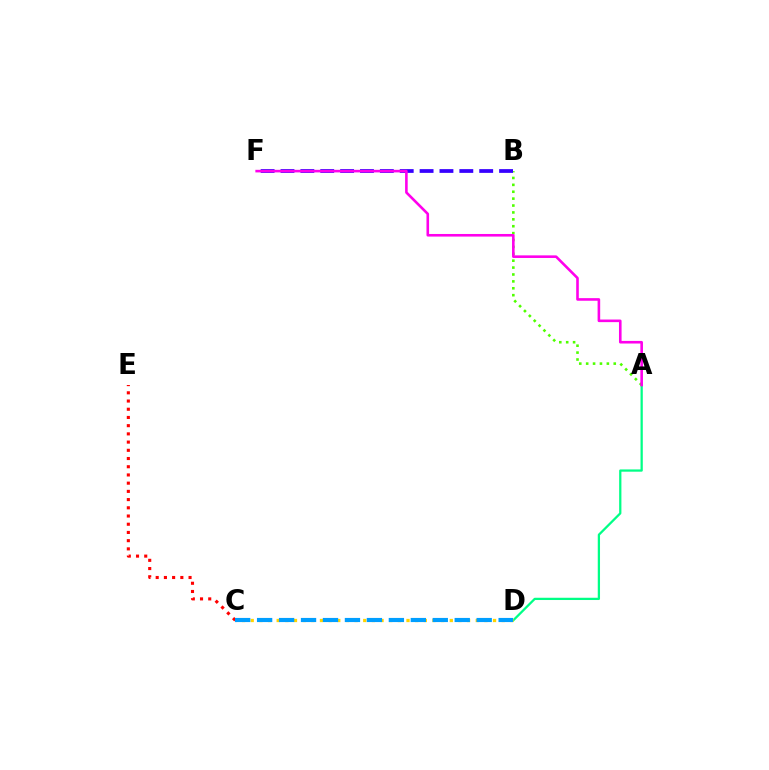{('A', 'D'): [{'color': '#00ff86', 'line_style': 'solid', 'thickness': 1.63}], ('C', 'E'): [{'color': '#ff0000', 'line_style': 'dotted', 'thickness': 2.23}], ('A', 'B'): [{'color': '#4fff00', 'line_style': 'dotted', 'thickness': 1.87}], ('B', 'F'): [{'color': '#3700ff', 'line_style': 'dashed', 'thickness': 2.7}], ('A', 'F'): [{'color': '#ff00ed', 'line_style': 'solid', 'thickness': 1.87}], ('C', 'D'): [{'color': '#ffd500', 'line_style': 'dotted', 'thickness': 2.35}, {'color': '#009eff', 'line_style': 'dashed', 'thickness': 2.98}]}